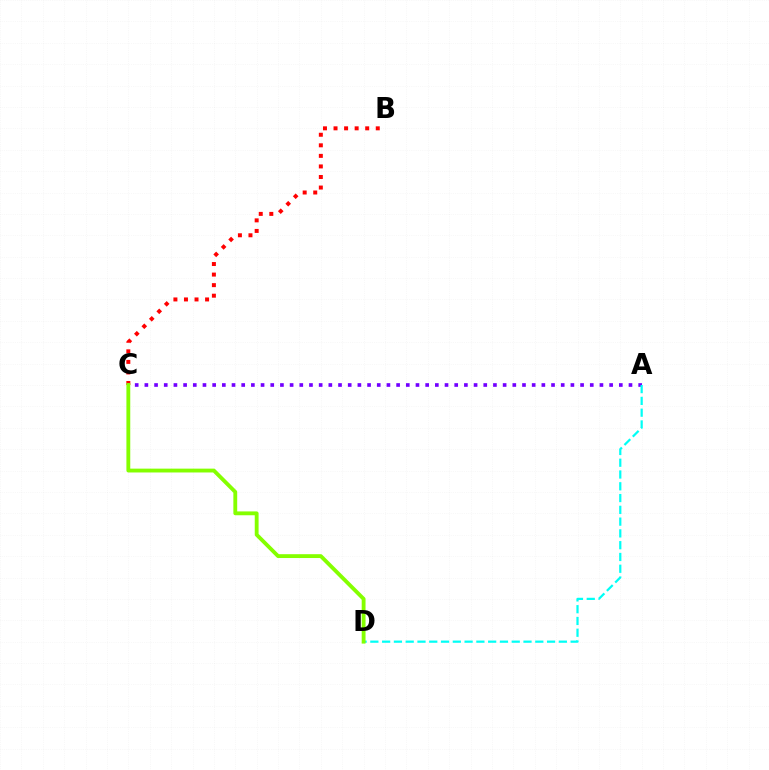{('B', 'C'): [{'color': '#ff0000', 'line_style': 'dotted', 'thickness': 2.87}], ('A', 'C'): [{'color': '#7200ff', 'line_style': 'dotted', 'thickness': 2.63}], ('A', 'D'): [{'color': '#00fff6', 'line_style': 'dashed', 'thickness': 1.6}], ('C', 'D'): [{'color': '#84ff00', 'line_style': 'solid', 'thickness': 2.76}]}